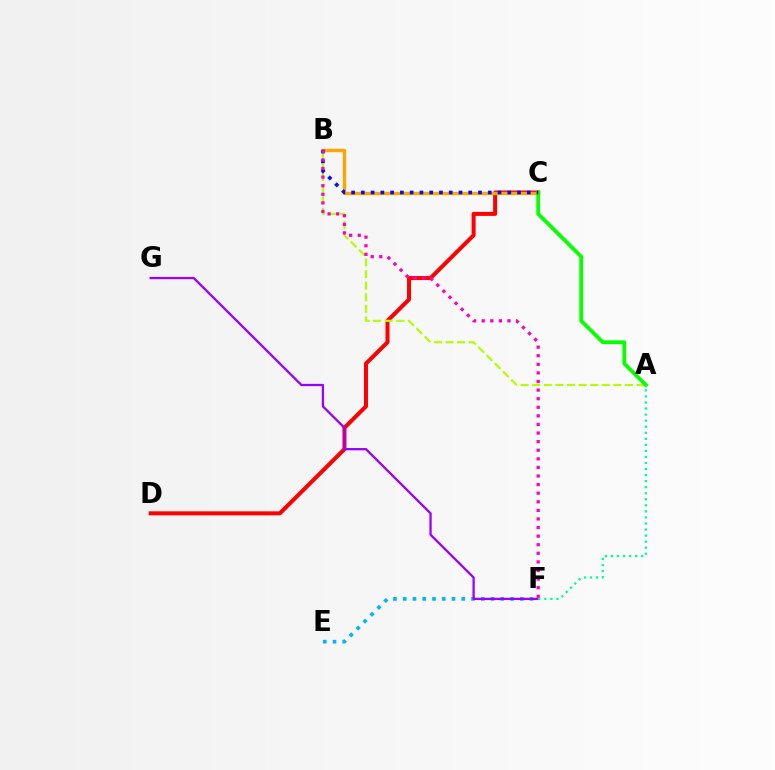{('C', 'D'): [{'color': '#ff0000', 'line_style': 'solid', 'thickness': 2.88}], ('A', 'B'): [{'color': '#b3ff00', 'line_style': 'dashed', 'thickness': 1.58}], ('B', 'C'): [{'color': '#ffa500', 'line_style': 'solid', 'thickness': 2.42}, {'color': '#0010ff', 'line_style': 'dotted', 'thickness': 2.65}], ('A', 'C'): [{'color': '#08ff00', 'line_style': 'solid', 'thickness': 2.73}], ('E', 'F'): [{'color': '#00b5ff', 'line_style': 'dotted', 'thickness': 2.65}], ('F', 'G'): [{'color': '#9b00ff', 'line_style': 'solid', 'thickness': 1.64}], ('A', 'F'): [{'color': '#00ff9d', 'line_style': 'dotted', 'thickness': 1.64}], ('B', 'F'): [{'color': '#ff00bd', 'line_style': 'dotted', 'thickness': 2.33}]}